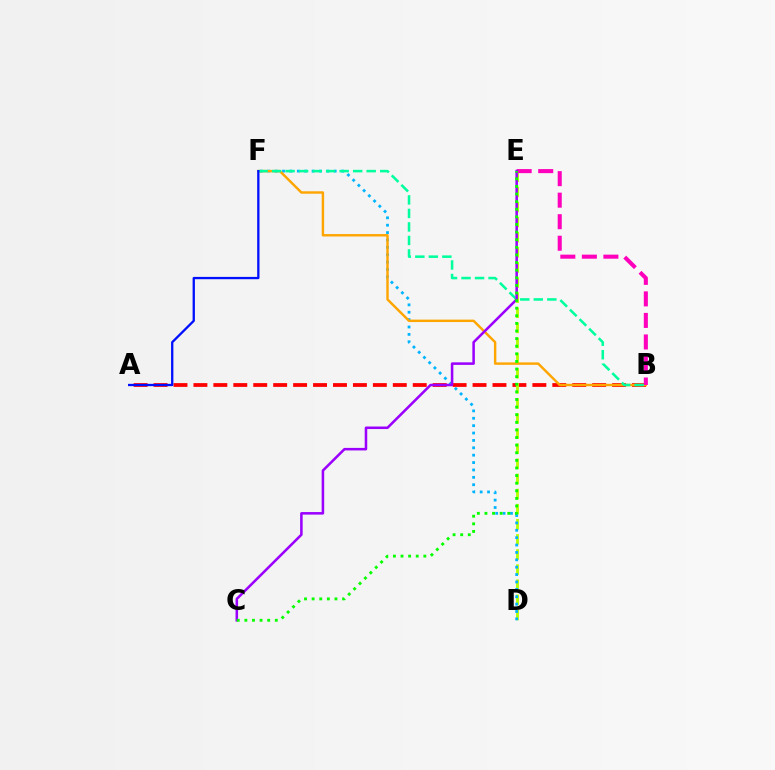{('A', 'B'): [{'color': '#ff0000', 'line_style': 'dashed', 'thickness': 2.71}], ('D', 'E'): [{'color': '#b3ff00', 'line_style': 'dashed', 'thickness': 2.05}], ('D', 'F'): [{'color': '#00b5ff', 'line_style': 'dotted', 'thickness': 2.01}], ('B', 'F'): [{'color': '#ffa500', 'line_style': 'solid', 'thickness': 1.75}, {'color': '#00ff9d', 'line_style': 'dashed', 'thickness': 1.84}], ('B', 'E'): [{'color': '#ff00bd', 'line_style': 'dashed', 'thickness': 2.93}], ('A', 'F'): [{'color': '#0010ff', 'line_style': 'solid', 'thickness': 1.66}], ('C', 'E'): [{'color': '#9b00ff', 'line_style': 'solid', 'thickness': 1.83}, {'color': '#08ff00', 'line_style': 'dotted', 'thickness': 2.07}]}